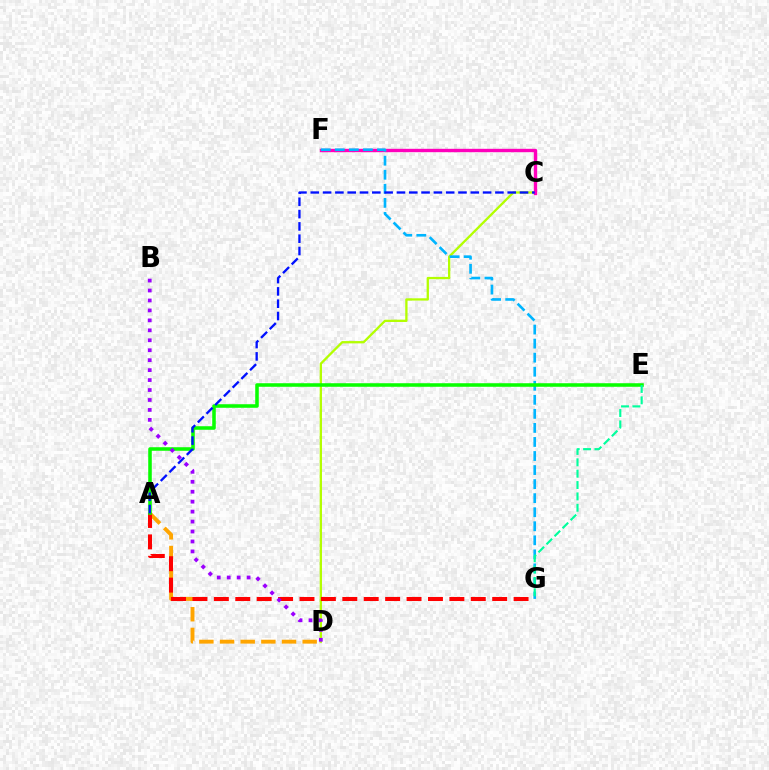{('C', 'D'): [{'color': '#b3ff00', 'line_style': 'solid', 'thickness': 1.66}], ('C', 'F'): [{'color': '#ff00bd', 'line_style': 'solid', 'thickness': 2.44}], ('A', 'D'): [{'color': '#ffa500', 'line_style': 'dashed', 'thickness': 2.81}], ('A', 'G'): [{'color': '#ff0000', 'line_style': 'dashed', 'thickness': 2.91}], ('F', 'G'): [{'color': '#00b5ff', 'line_style': 'dashed', 'thickness': 1.91}], ('A', 'E'): [{'color': '#08ff00', 'line_style': 'solid', 'thickness': 2.56}], ('A', 'C'): [{'color': '#0010ff', 'line_style': 'dashed', 'thickness': 1.67}], ('E', 'G'): [{'color': '#00ff9d', 'line_style': 'dashed', 'thickness': 1.54}], ('B', 'D'): [{'color': '#9b00ff', 'line_style': 'dotted', 'thickness': 2.7}]}